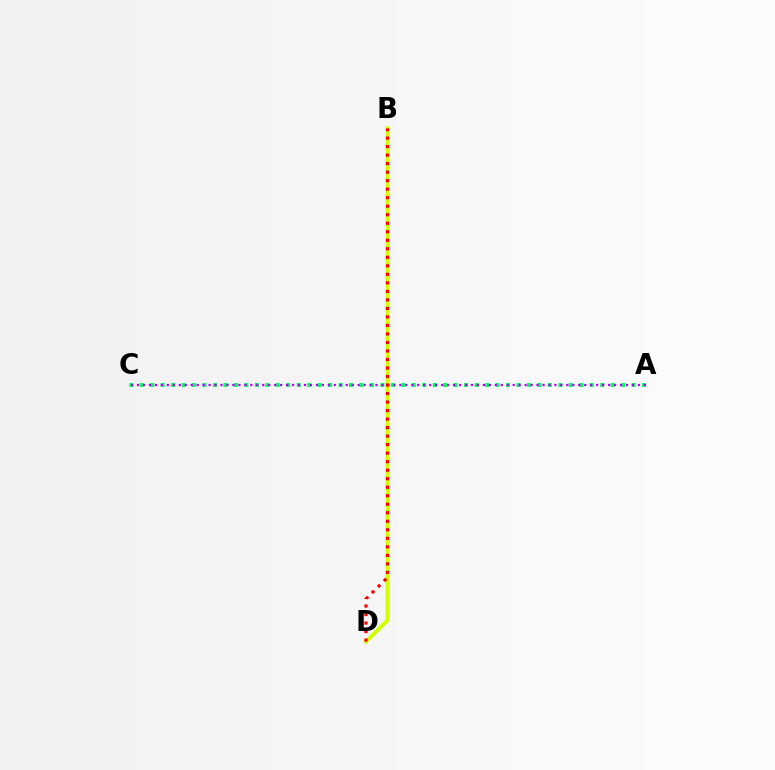{('A', 'C'): [{'color': '#00ff5c', 'line_style': 'dotted', 'thickness': 2.84}, {'color': '#b900ff', 'line_style': 'dotted', 'thickness': 1.62}], ('B', 'D'): [{'color': '#0074ff', 'line_style': 'dashed', 'thickness': 1.67}, {'color': '#d1ff00', 'line_style': 'solid', 'thickness': 2.82}, {'color': '#ff0000', 'line_style': 'dotted', 'thickness': 2.31}]}